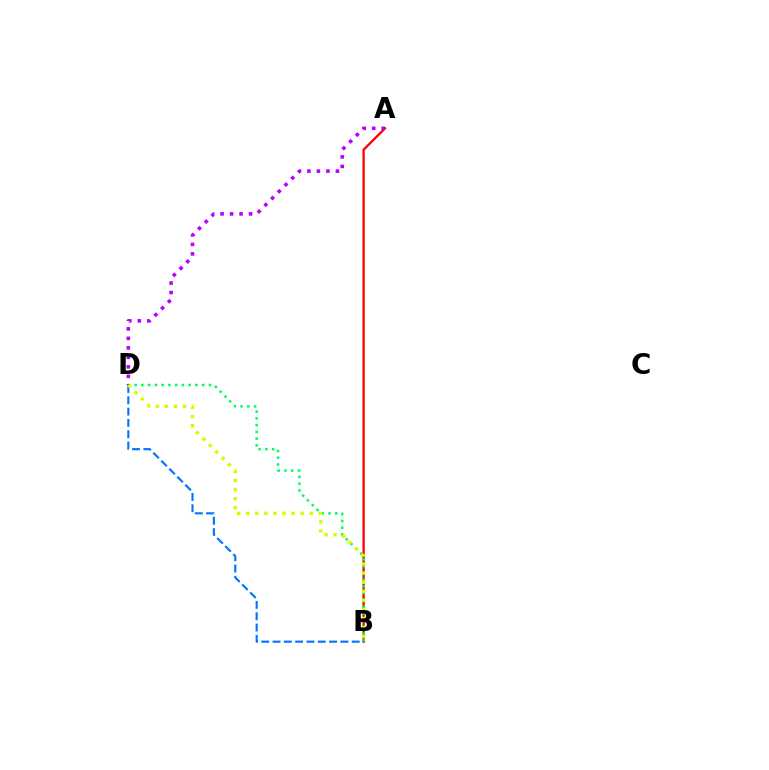{('A', 'B'): [{'color': '#ff0000', 'line_style': 'solid', 'thickness': 1.66}], ('B', 'D'): [{'color': '#00ff5c', 'line_style': 'dotted', 'thickness': 1.84}, {'color': '#0074ff', 'line_style': 'dashed', 'thickness': 1.54}, {'color': '#d1ff00', 'line_style': 'dotted', 'thickness': 2.46}], ('A', 'D'): [{'color': '#b900ff', 'line_style': 'dotted', 'thickness': 2.58}]}